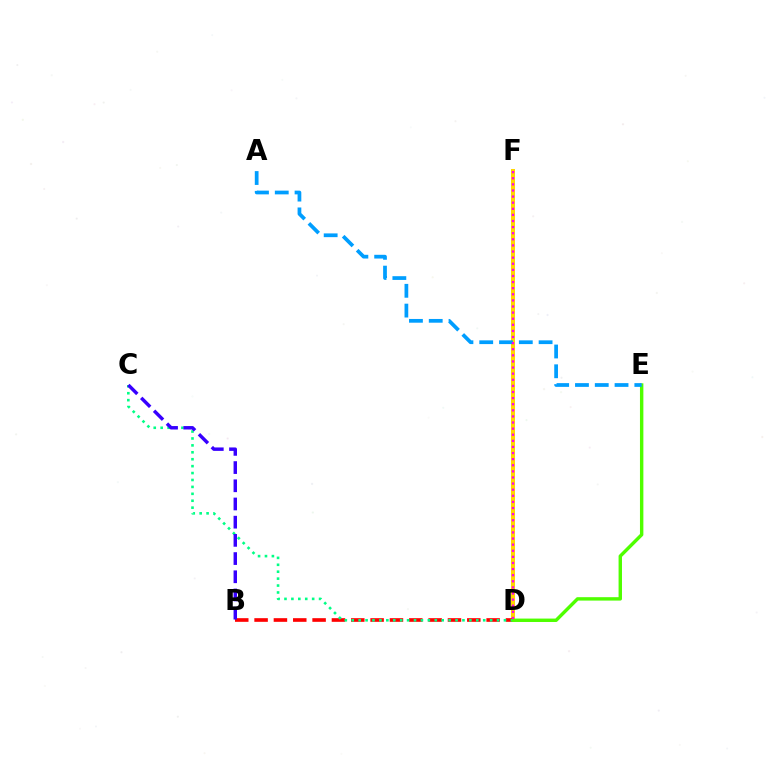{('D', 'F'): [{'color': '#ffd500', 'line_style': 'solid', 'thickness': 2.9}, {'color': '#ff00ed', 'line_style': 'dotted', 'thickness': 1.66}], ('B', 'D'): [{'color': '#ff0000', 'line_style': 'dashed', 'thickness': 2.63}], ('C', 'D'): [{'color': '#00ff86', 'line_style': 'dotted', 'thickness': 1.88}], ('D', 'E'): [{'color': '#4fff00', 'line_style': 'solid', 'thickness': 2.45}], ('B', 'C'): [{'color': '#3700ff', 'line_style': 'dashed', 'thickness': 2.47}], ('A', 'E'): [{'color': '#009eff', 'line_style': 'dashed', 'thickness': 2.69}]}